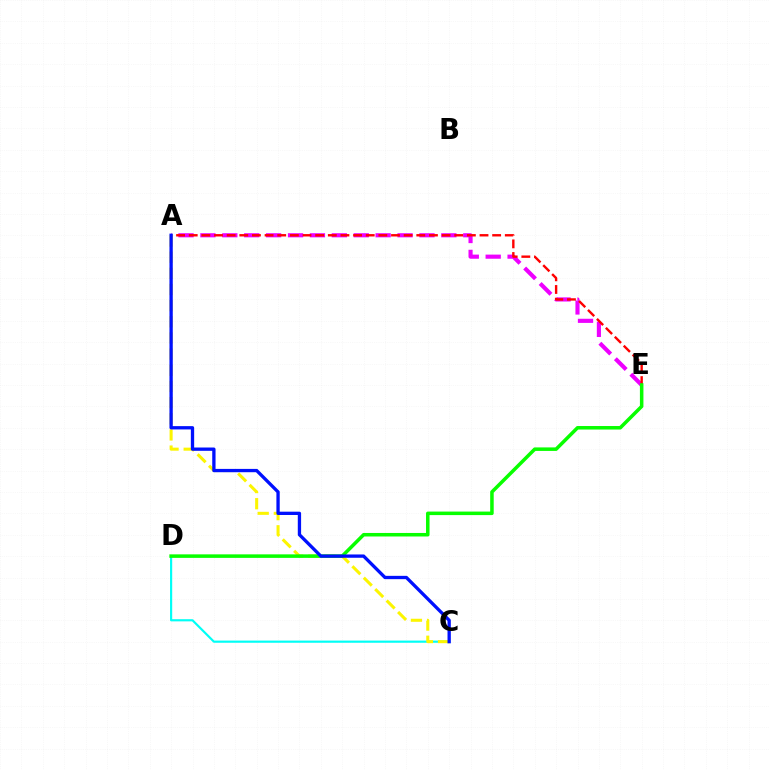{('A', 'E'): [{'color': '#ee00ff', 'line_style': 'dashed', 'thickness': 2.98}, {'color': '#ff0000', 'line_style': 'dashed', 'thickness': 1.72}], ('C', 'D'): [{'color': '#00fff6', 'line_style': 'solid', 'thickness': 1.56}], ('A', 'C'): [{'color': '#fcf500', 'line_style': 'dashed', 'thickness': 2.2}, {'color': '#0010ff', 'line_style': 'solid', 'thickness': 2.38}], ('D', 'E'): [{'color': '#08ff00', 'line_style': 'solid', 'thickness': 2.53}]}